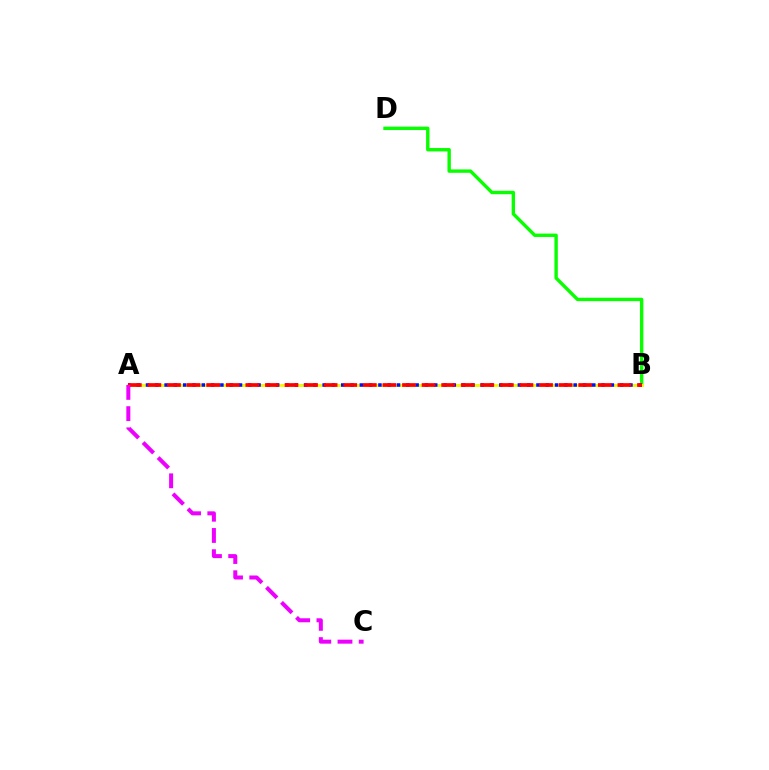{('B', 'D'): [{'color': '#08ff00', 'line_style': 'solid', 'thickness': 2.44}], ('A', 'B'): [{'color': '#00fff6', 'line_style': 'dashed', 'thickness': 1.83}, {'color': '#fcf500', 'line_style': 'solid', 'thickness': 2.0}, {'color': '#0010ff', 'line_style': 'dotted', 'thickness': 2.53}, {'color': '#ff0000', 'line_style': 'dashed', 'thickness': 2.66}], ('A', 'C'): [{'color': '#ee00ff', 'line_style': 'dashed', 'thickness': 2.88}]}